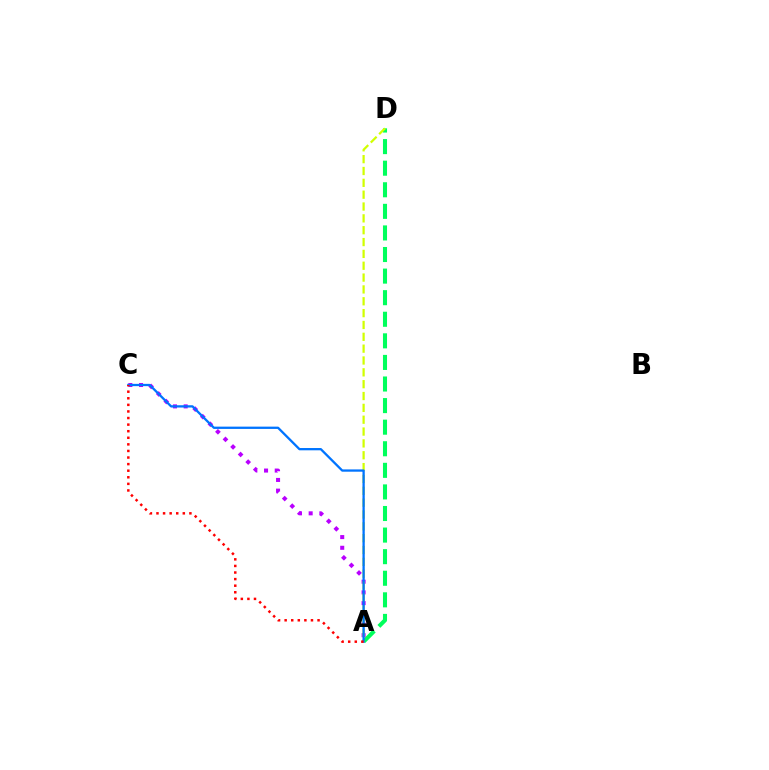{('A', 'D'): [{'color': '#00ff5c', 'line_style': 'dashed', 'thickness': 2.93}, {'color': '#d1ff00', 'line_style': 'dashed', 'thickness': 1.61}], ('A', 'C'): [{'color': '#b900ff', 'line_style': 'dotted', 'thickness': 2.91}, {'color': '#0074ff', 'line_style': 'solid', 'thickness': 1.65}, {'color': '#ff0000', 'line_style': 'dotted', 'thickness': 1.79}]}